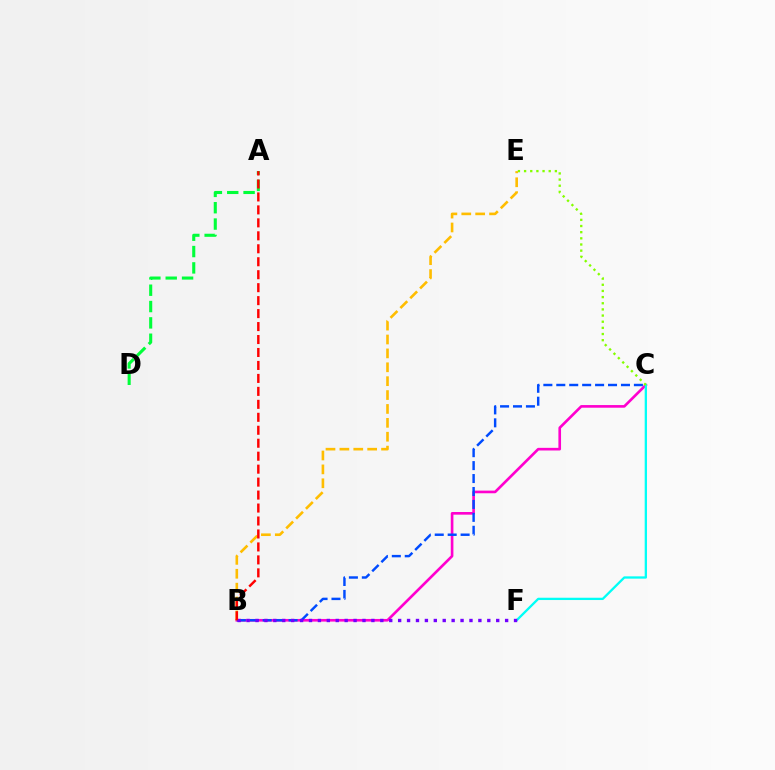{('B', 'C'): [{'color': '#ff00cf', 'line_style': 'solid', 'thickness': 1.9}, {'color': '#004bff', 'line_style': 'dashed', 'thickness': 1.76}], ('C', 'F'): [{'color': '#00fff6', 'line_style': 'solid', 'thickness': 1.65}], ('A', 'D'): [{'color': '#00ff39', 'line_style': 'dashed', 'thickness': 2.22}], ('B', 'E'): [{'color': '#ffbd00', 'line_style': 'dashed', 'thickness': 1.89}], ('B', 'F'): [{'color': '#7200ff', 'line_style': 'dotted', 'thickness': 2.42}], ('C', 'E'): [{'color': '#84ff00', 'line_style': 'dotted', 'thickness': 1.67}], ('A', 'B'): [{'color': '#ff0000', 'line_style': 'dashed', 'thickness': 1.76}]}